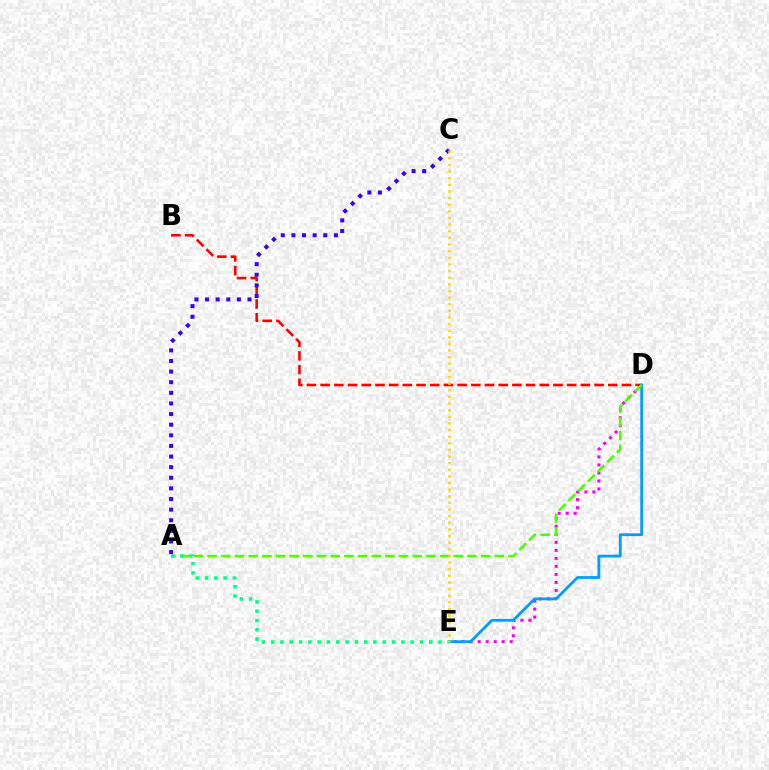{('D', 'E'): [{'color': '#ff00ed', 'line_style': 'dotted', 'thickness': 2.18}, {'color': '#009eff', 'line_style': 'solid', 'thickness': 2.02}], ('B', 'D'): [{'color': '#ff0000', 'line_style': 'dashed', 'thickness': 1.86}], ('A', 'D'): [{'color': '#4fff00', 'line_style': 'dashed', 'thickness': 1.86}], ('A', 'E'): [{'color': '#00ff86', 'line_style': 'dotted', 'thickness': 2.53}], ('A', 'C'): [{'color': '#3700ff', 'line_style': 'dotted', 'thickness': 2.88}], ('C', 'E'): [{'color': '#ffd500', 'line_style': 'dotted', 'thickness': 1.8}]}